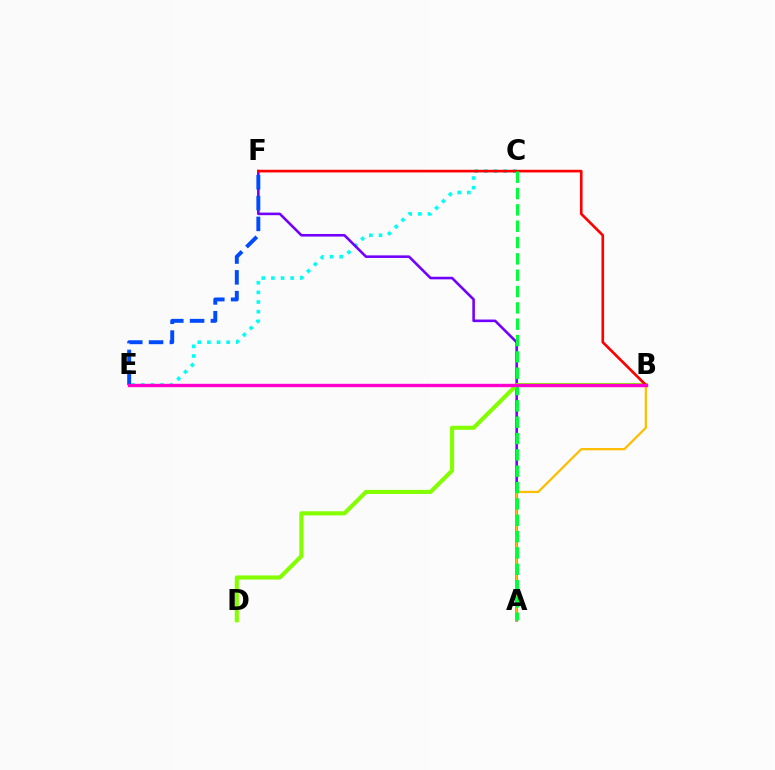{('C', 'E'): [{'color': '#00fff6', 'line_style': 'dotted', 'thickness': 2.62}], ('A', 'F'): [{'color': '#7200ff', 'line_style': 'solid', 'thickness': 1.86}], ('E', 'F'): [{'color': '#004bff', 'line_style': 'dashed', 'thickness': 2.83}], ('A', 'B'): [{'color': '#ffbd00', 'line_style': 'solid', 'thickness': 1.61}], ('B', 'D'): [{'color': '#84ff00', 'line_style': 'solid', 'thickness': 2.97}], ('B', 'F'): [{'color': '#ff0000', 'line_style': 'solid', 'thickness': 1.91}], ('A', 'C'): [{'color': '#00ff39', 'line_style': 'dashed', 'thickness': 2.22}], ('B', 'E'): [{'color': '#ff00cf', 'line_style': 'solid', 'thickness': 2.43}]}